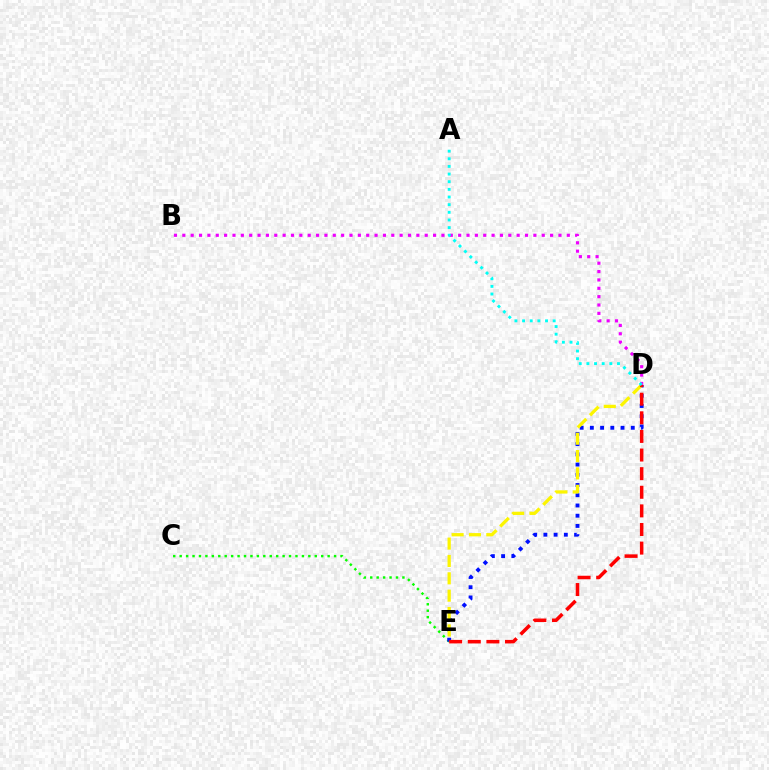{('B', 'D'): [{'color': '#ee00ff', 'line_style': 'dotted', 'thickness': 2.27}], ('C', 'E'): [{'color': '#08ff00', 'line_style': 'dotted', 'thickness': 1.75}], ('D', 'E'): [{'color': '#0010ff', 'line_style': 'dotted', 'thickness': 2.78}, {'color': '#fcf500', 'line_style': 'dashed', 'thickness': 2.36}, {'color': '#ff0000', 'line_style': 'dashed', 'thickness': 2.53}], ('A', 'D'): [{'color': '#00fff6', 'line_style': 'dotted', 'thickness': 2.08}]}